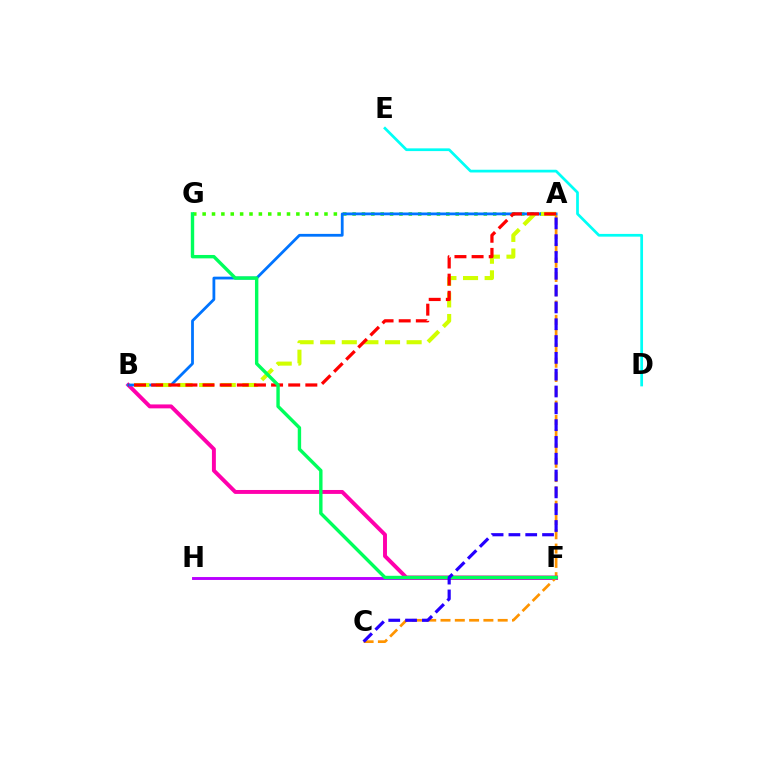{('A', 'G'): [{'color': '#3dff00', 'line_style': 'dotted', 'thickness': 2.55}], ('F', 'H'): [{'color': '#b900ff', 'line_style': 'solid', 'thickness': 2.09}], ('D', 'E'): [{'color': '#00fff6', 'line_style': 'solid', 'thickness': 1.97}], ('A', 'C'): [{'color': '#ff9400', 'line_style': 'dashed', 'thickness': 1.94}, {'color': '#2500ff', 'line_style': 'dashed', 'thickness': 2.28}], ('B', 'F'): [{'color': '#ff00ac', 'line_style': 'solid', 'thickness': 2.83}], ('A', 'B'): [{'color': '#0074ff', 'line_style': 'solid', 'thickness': 2.01}, {'color': '#d1ff00', 'line_style': 'dashed', 'thickness': 2.94}, {'color': '#ff0000', 'line_style': 'dashed', 'thickness': 2.33}], ('F', 'G'): [{'color': '#00ff5c', 'line_style': 'solid', 'thickness': 2.44}]}